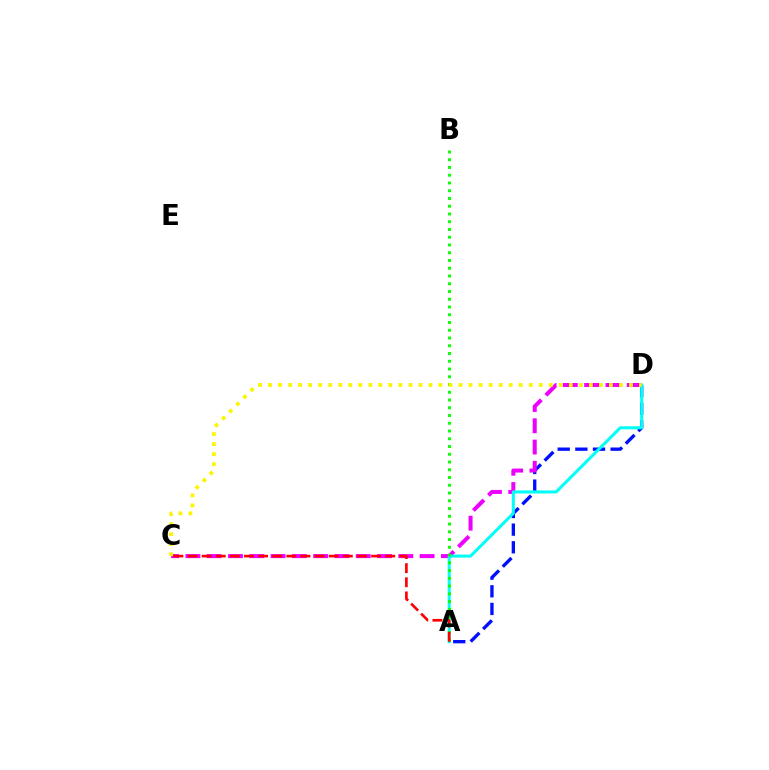{('A', 'D'): [{'color': '#0010ff', 'line_style': 'dashed', 'thickness': 2.4}, {'color': '#00fff6', 'line_style': 'solid', 'thickness': 2.19}], ('C', 'D'): [{'color': '#ee00ff', 'line_style': 'dashed', 'thickness': 2.89}, {'color': '#fcf500', 'line_style': 'dotted', 'thickness': 2.72}], ('A', 'B'): [{'color': '#08ff00', 'line_style': 'dotted', 'thickness': 2.11}], ('A', 'C'): [{'color': '#ff0000', 'line_style': 'dashed', 'thickness': 1.92}]}